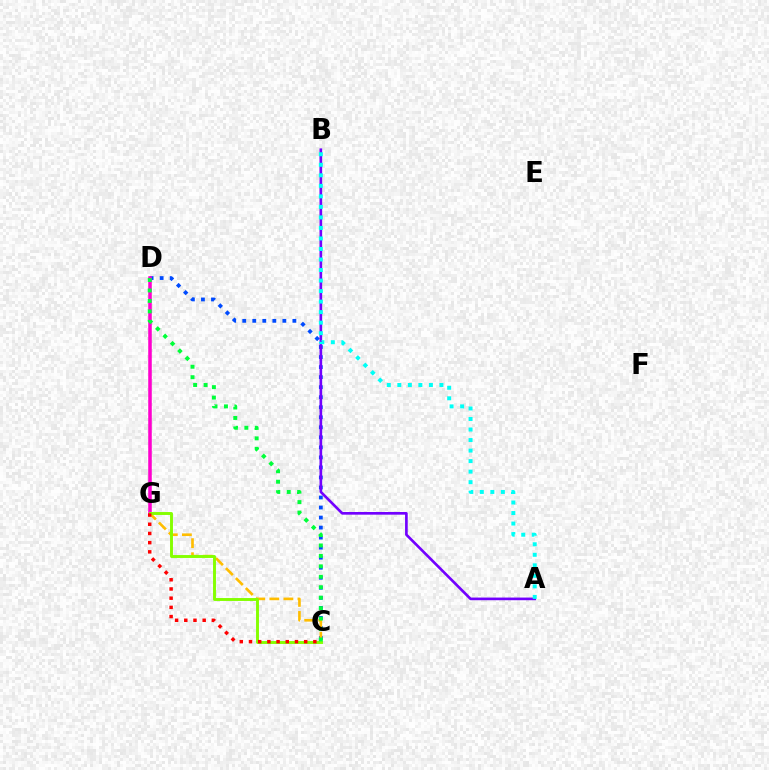{('C', 'D'): [{'color': '#004bff', 'line_style': 'dotted', 'thickness': 2.73}, {'color': '#00ff39', 'line_style': 'dotted', 'thickness': 2.84}], ('C', 'G'): [{'color': '#ffbd00', 'line_style': 'dashed', 'thickness': 1.91}, {'color': '#84ff00', 'line_style': 'solid', 'thickness': 2.1}, {'color': '#ff0000', 'line_style': 'dotted', 'thickness': 2.5}], ('D', 'G'): [{'color': '#ff00cf', 'line_style': 'solid', 'thickness': 2.55}], ('A', 'B'): [{'color': '#7200ff', 'line_style': 'solid', 'thickness': 1.91}, {'color': '#00fff6', 'line_style': 'dotted', 'thickness': 2.86}]}